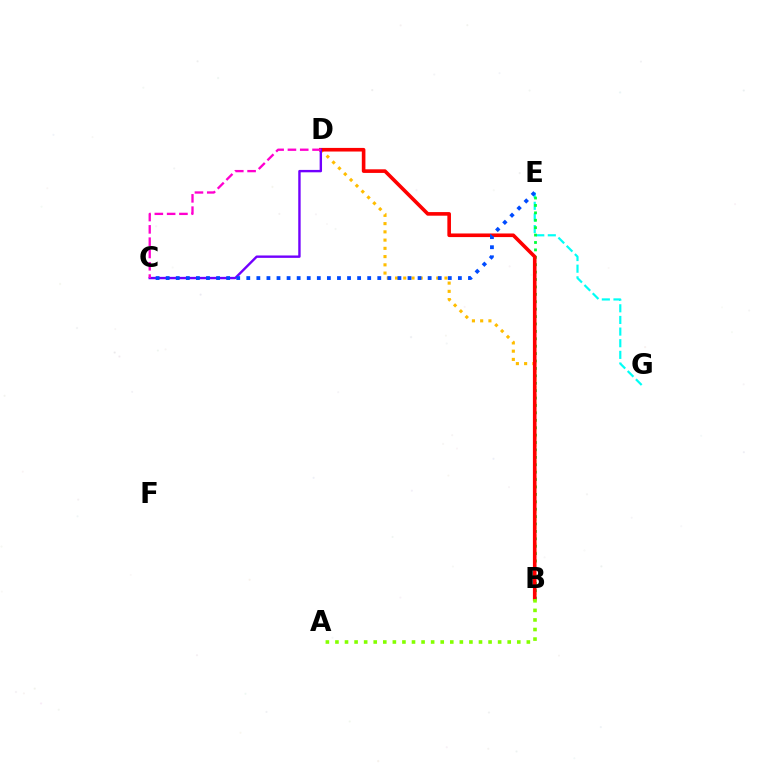{('E', 'G'): [{'color': '#00fff6', 'line_style': 'dashed', 'thickness': 1.58}], ('B', 'D'): [{'color': '#ffbd00', 'line_style': 'dotted', 'thickness': 2.24}, {'color': '#ff0000', 'line_style': 'solid', 'thickness': 2.6}], ('B', 'E'): [{'color': '#00ff39', 'line_style': 'dotted', 'thickness': 2.01}], ('C', 'D'): [{'color': '#7200ff', 'line_style': 'solid', 'thickness': 1.72}, {'color': '#ff00cf', 'line_style': 'dashed', 'thickness': 1.67}], ('A', 'B'): [{'color': '#84ff00', 'line_style': 'dotted', 'thickness': 2.6}], ('C', 'E'): [{'color': '#004bff', 'line_style': 'dotted', 'thickness': 2.74}]}